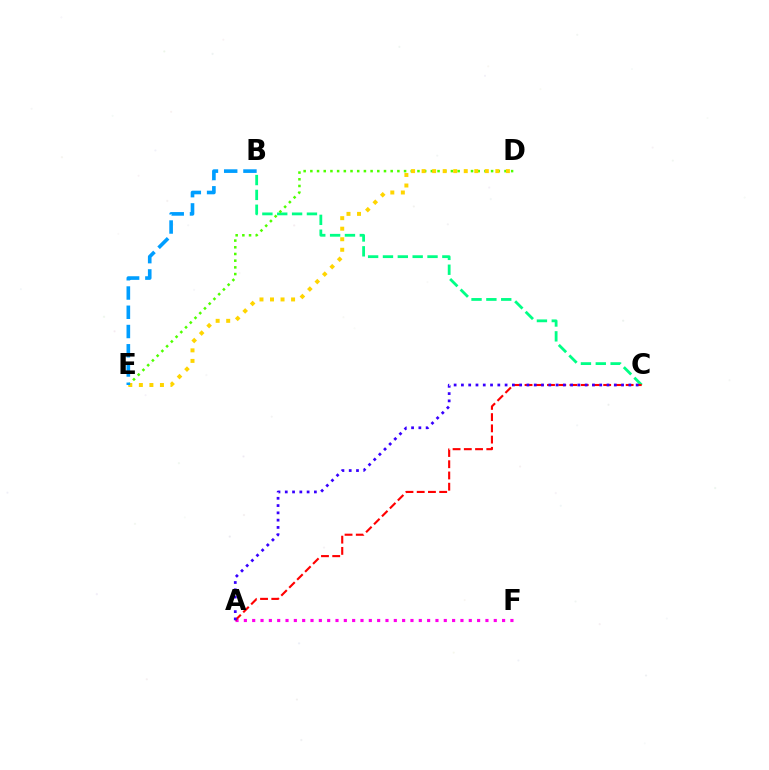{('A', 'F'): [{'color': '#ff00ed', 'line_style': 'dotted', 'thickness': 2.26}], ('B', 'C'): [{'color': '#00ff86', 'line_style': 'dashed', 'thickness': 2.02}], ('D', 'E'): [{'color': '#4fff00', 'line_style': 'dotted', 'thickness': 1.82}, {'color': '#ffd500', 'line_style': 'dotted', 'thickness': 2.86}], ('A', 'C'): [{'color': '#ff0000', 'line_style': 'dashed', 'thickness': 1.53}, {'color': '#3700ff', 'line_style': 'dotted', 'thickness': 1.98}], ('B', 'E'): [{'color': '#009eff', 'line_style': 'dashed', 'thickness': 2.61}]}